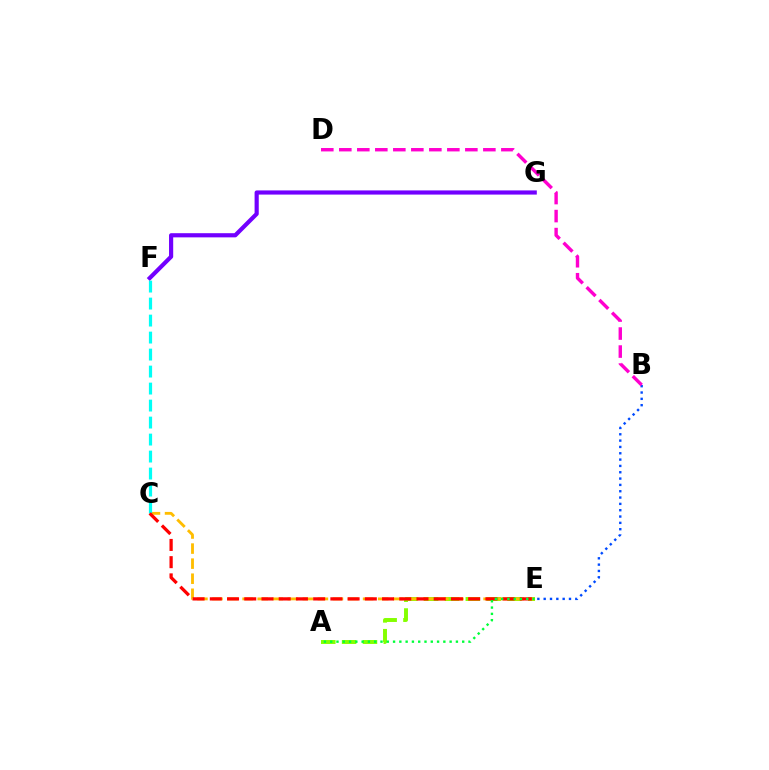{('A', 'E'): [{'color': '#84ff00', 'line_style': 'dashed', 'thickness': 2.83}, {'color': '#00ff39', 'line_style': 'dotted', 'thickness': 1.71}], ('C', 'E'): [{'color': '#ffbd00', 'line_style': 'dashed', 'thickness': 2.05}, {'color': '#ff0000', 'line_style': 'dashed', 'thickness': 2.34}], ('F', 'G'): [{'color': '#7200ff', 'line_style': 'solid', 'thickness': 3.0}], ('C', 'F'): [{'color': '#00fff6', 'line_style': 'dashed', 'thickness': 2.31}], ('B', 'E'): [{'color': '#004bff', 'line_style': 'dotted', 'thickness': 1.72}], ('B', 'D'): [{'color': '#ff00cf', 'line_style': 'dashed', 'thickness': 2.45}]}